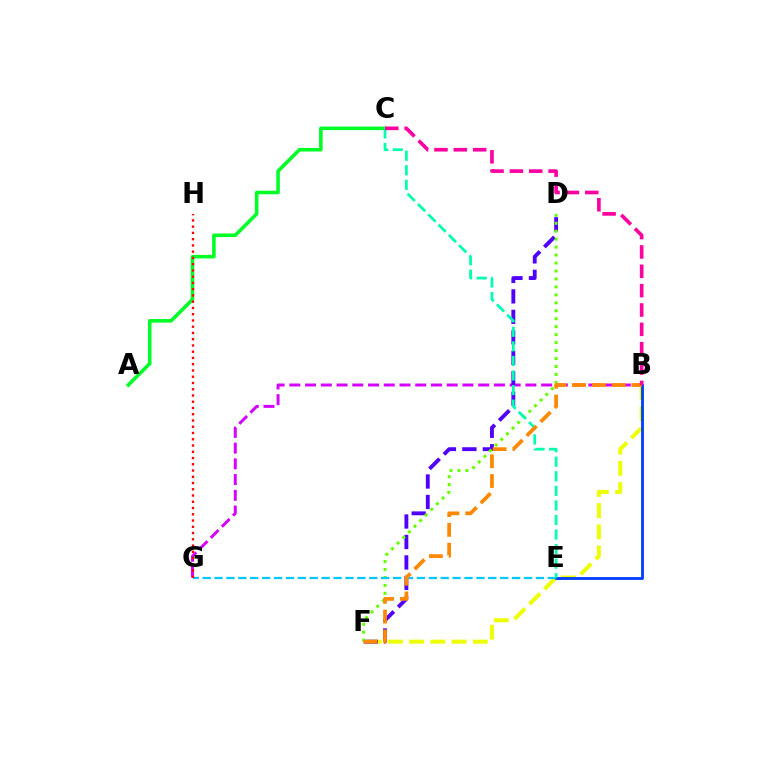{('B', 'F'): [{'color': '#eeff00', 'line_style': 'dashed', 'thickness': 2.88}, {'color': '#ff8800', 'line_style': 'dashed', 'thickness': 2.69}], ('A', 'C'): [{'color': '#00ff27', 'line_style': 'solid', 'thickness': 2.58}], ('B', 'E'): [{'color': '#003fff', 'line_style': 'solid', 'thickness': 2.04}], ('B', 'G'): [{'color': '#d600ff', 'line_style': 'dashed', 'thickness': 2.14}], ('D', 'F'): [{'color': '#4f00ff', 'line_style': 'dashed', 'thickness': 2.78}, {'color': '#66ff00', 'line_style': 'dotted', 'thickness': 2.16}], ('E', 'G'): [{'color': '#00c7ff', 'line_style': 'dashed', 'thickness': 1.62}], ('C', 'E'): [{'color': '#00ffaf', 'line_style': 'dashed', 'thickness': 1.98}], ('G', 'H'): [{'color': '#ff0000', 'line_style': 'dotted', 'thickness': 1.7}], ('B', 'C'): [{'color': '#ff00a0', 'line_style': 'dashed', 'thickness': 2.63}]}